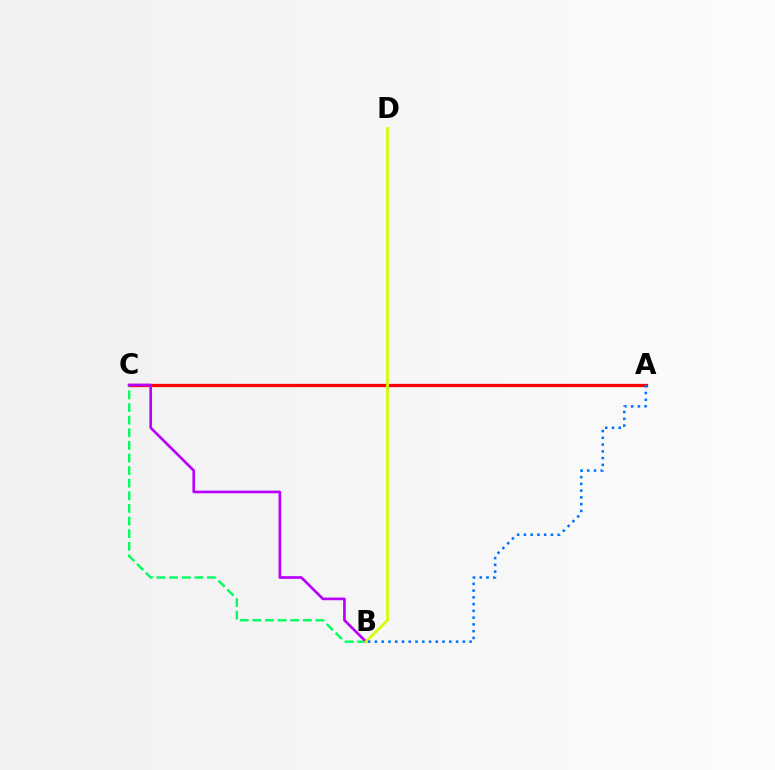{('A', 'C'): [{'color': '#ff0000', 'line_style': 'solid', 'thickness': 2.36}], ('B', 'C'): [{'color': '#00ff5c', 'line_style': 'dashed', 'thickness': 1.71}, {'color': '#b900ff', 'line_style': 'solid', 'thickness': 1.92}], ('B', 'D'): [{'color': '#d1ff00', 'line_style': 'solid', 'thickness': 1.97}], ('A', 'B'): [{'color': '#0074ff', 'line_style': 'dotted', 'thickness': 1.84}]}